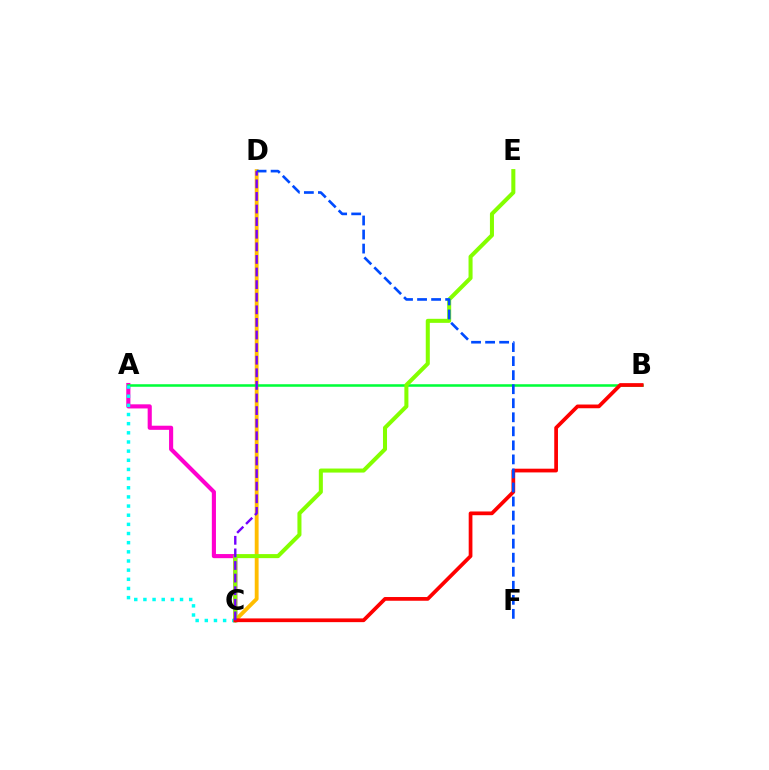{('A', 'C'): [{'color': '#ff00cf', 'line_style': 'solid', 'thickness': 2.97}, {'color': '#00fff6', 'line_style': 'dotted', 'thickness': 2.49}], ('C', 'D'): [{'color': '#ffbd00', 'line_style': 'solid', 'thickness': 2.78}, {'color': '#7200ff', 'line_style': 'dashed', 'thickness': 1.71}], ('A', 'B'): [{'color': '#00ff39', 'line_style': 'solid', 'thickness': 1.83}], ('C', 'E'): [{'color': '#84ff00', 'line_style': 'solid', 'thickness': 2.91}], ('B', 'C'): [{'color': '#ff0000', 'line_style': 'solid', 'thickness': 2.68}], ('D', 'F'): [{'color': '#004bff', 'line_style': 'dashed', 'thickness': 1.91}]}